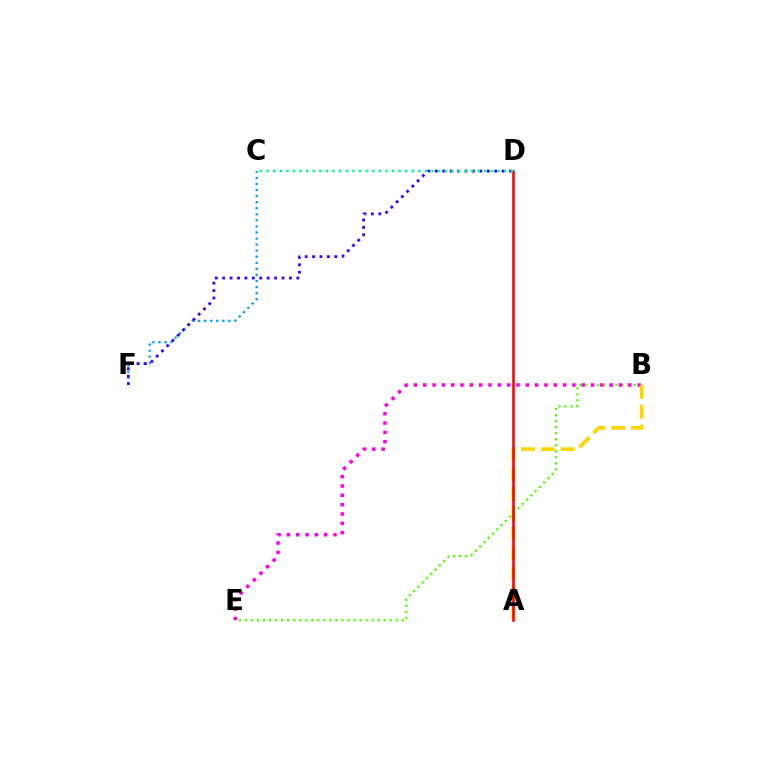{('C', 'F'): [{'color': '#009eff', 'line_style': 'dotted', 'thickness': 1.65}], ('B', 'E'): [{'color': '#4fff00', 'line_style': 'dotted', 'thickness': 1.64}, {'color': '#ff00ed', 'line_style': 'dotted', 'thickness': 2.53}], ('A', 'B'): [{'color': '#ffd500', 'line_style': 'dashed', 'thickness': 2.69}], ('A', 'D'): [{'color': '#ff0000', 'line_style': 'solid', 'thickness': 1.85}], ('D', 'F'): [{'color': '#3700ff', 'line_style': 'dotted', 'thickness': 2.02}], ('C', 'D'): [{'color': '#00ff86', 'line_style': 'dotted', 'thickness': 1.79}]}